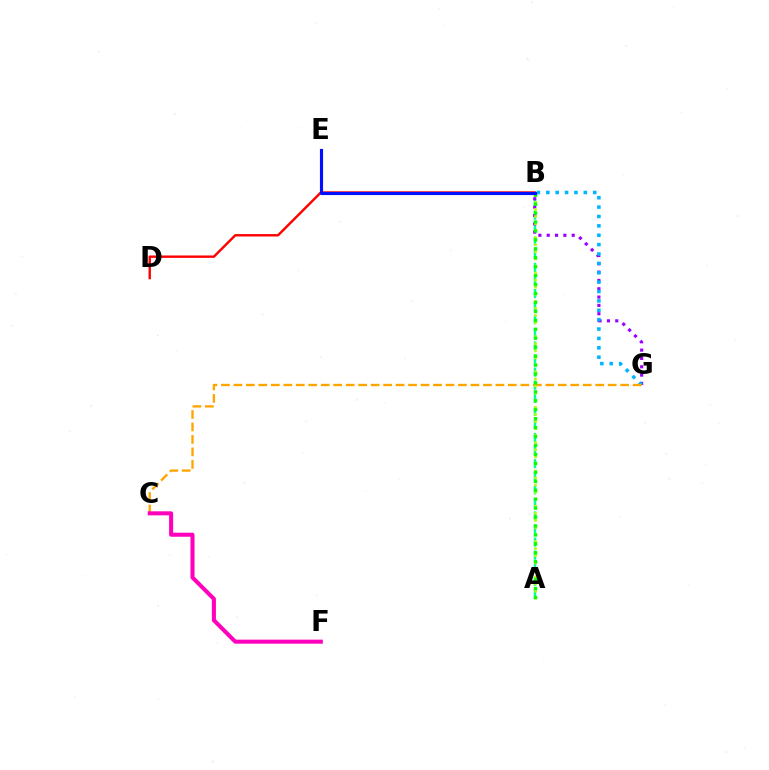{('A', 'B'): [{'color': '#00ff9d', 'line_style': 'dashed', 'thickness': 1.78}, {'color': '#b3ff00', 'line_style': 'dotted', 'thickness': 1.92}, {'color': '#08ff00', 'line_style': 'dotted', 'thickness': 2.43}], ('B', 'D'): [{'color': '#ff0000', 'line_style': 'solid', 'thickness': 1.73}], ('B', 'G'): [{'color': '#9b00ff', 'line_style': 'dotted', 'thickness': 2.26}, {'color': '#00b5ff', 'line_style': 'dotted', 'thickness': 2.55}], ('C', 'G'): [{'color': '#ffa500', 'line_style': 'dashed', 'thickness': 1.69}], ('B', 'E'): [{'color': '#0010ff', 'line_style': 'solid', 'thickness': 2.26}], ('C', 'F'): [{'color': '#ff00bd', 'line_style': 'solid', 'thickness': 2.91}]}